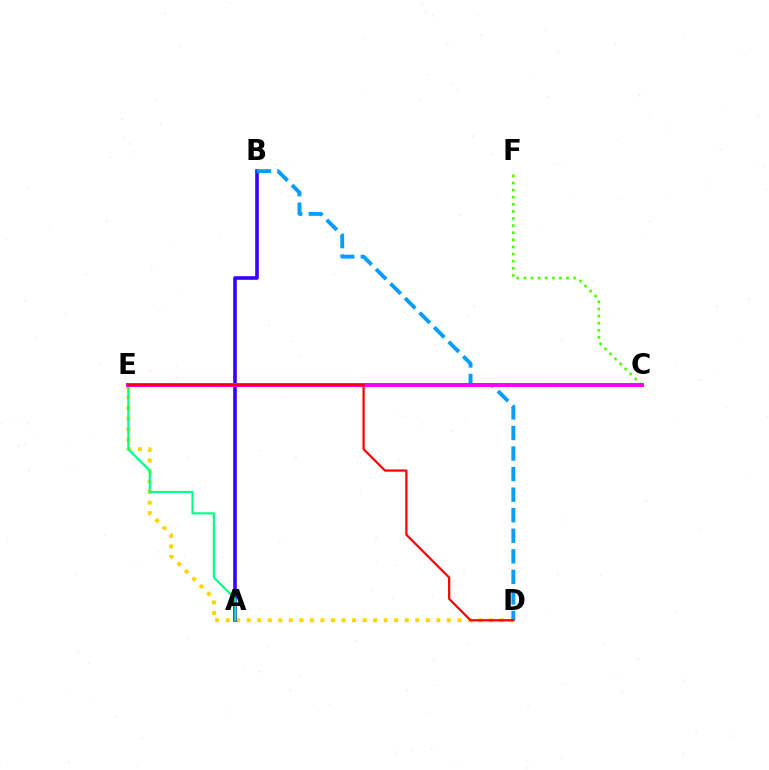{('D', 'E'): [{'color': '#ffd500', 'line_style': 'dotted', 'thickness': 2.86}, {'color': '#ff0000', 'line_style': 'solid', 'thickness': 1.61}], ('C', 'F'): [{'color': '#4fff00', 'line_style': 'dotted', 'thickness': 1.93}], ('A', 'B'): [{'color': '#3700ff', 'line_style': 'solid', 'thickness': 2.59}], ('A', 'E'): [{'color': '#00ff86', 'line_style': 'solid', 'thickness': 1.54}], ('B', 'D'): [{'color': '#009eff', 'line_style': 'dashed', 'thickness': 2.79}], ('C', 'E'): [{'color': '#ff00ed', 'line_style': 'solid', 'thickness': 2.85}]}